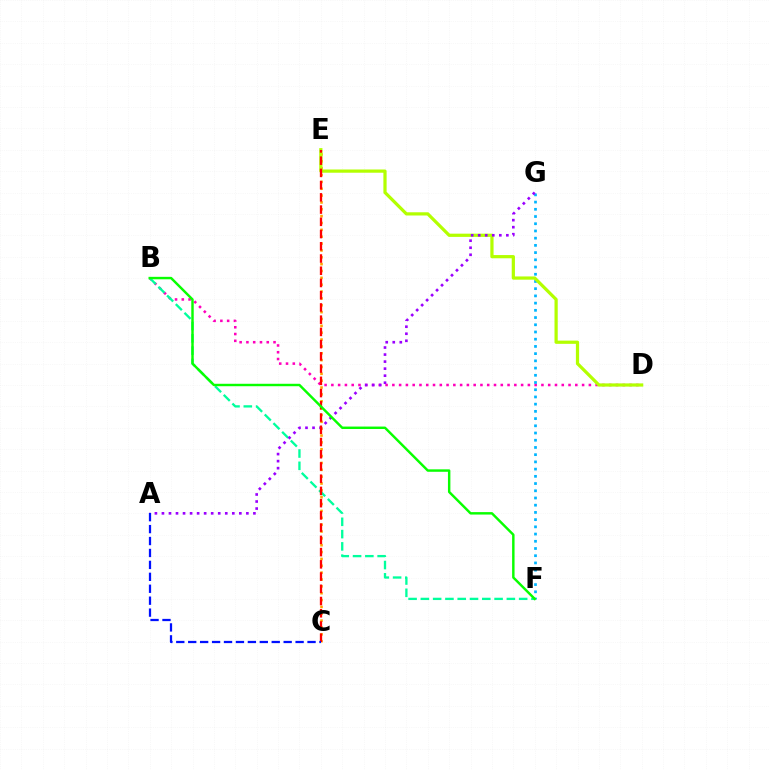{('B', 'D'): [{'color': '#ff00bd', 'line_style': 'dotted', 'thickness': 1.84}], ('B', 'F'): [{'color': '#00ff9d', 'line_style': 'dashed', 'thickness': 1.67}, {'color': '#08ff00', 'line_style': 'solid', 'thickness': 1.76}], ('C', 'E'): [{'color': '#ffa500', 'line_style': 'dotted', 'thickness': 1.86}, {'color': '#ff0000', 'line_style': 'dashed', 'thickness': 1.66}], ('F', 'G'): [{'color': '#00b5ff', 'line_style': 'dotted', 'thickness': 1.96}], ('D', 'E'): [{'color': '#b3ff00', 'line_style': 'solid', 'thickness': 2.32}], ('A', 'G'): [{'color': '#9b00ff', 'line_style': 'dotted', 'thickness': 1.91}], ('A', 'C'): [{'color': '#0010ff', 'line_style': 'dashed', 'thickness': 1.62}]}